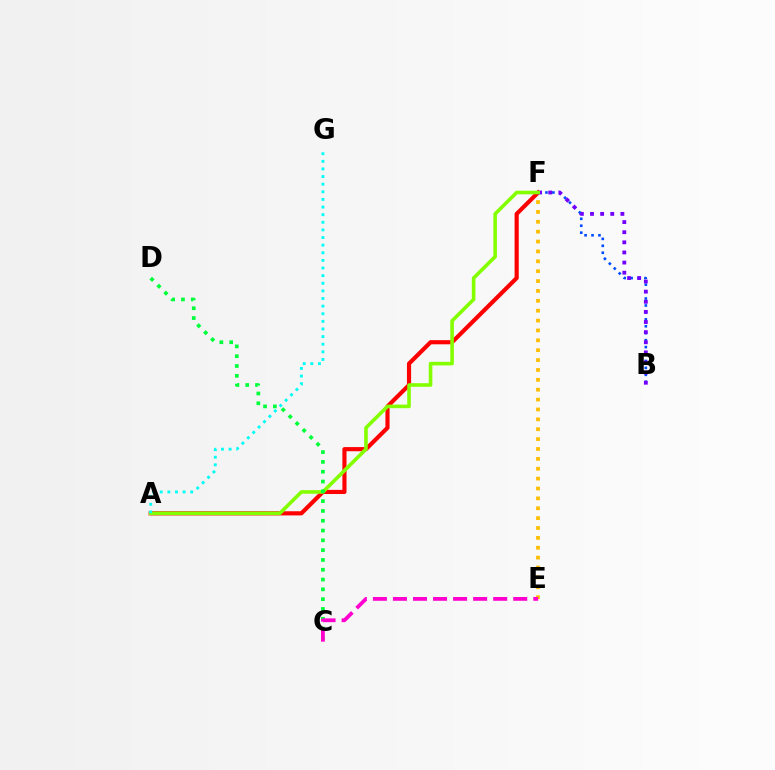{('A', 'F'): [{'color': '#ff0000', 'line_style': 'solid', 'thickness': 2.98}, {'color': '#84ff00', 'line_style': 'solid', 'thickness': 2.59}], ('B', 'F'): [{'color': '#004bff', 'line_style': 'dotted', 'thickness': 1.88}, {'color': '#7200ff', 'line_style': 'dotted', 'thickness': 2.75}], ('E', 'F'): [{'color': '#ffbd00', 'line_style': 'dotted', 'thickness': 2.68}], ('C', 'D'): [{'color': '#00ff39', 'line_style': 'dotted', 'thickness': 2.66}], ('A', 'G'): [{'color': '#00fff6', 'line_style': 'dotted', 'thickness': 2.07}], ('C', 'E'): [{'color': '#ff00cf', 'line_style': 'dashed', 'thickness': 2.72}]}